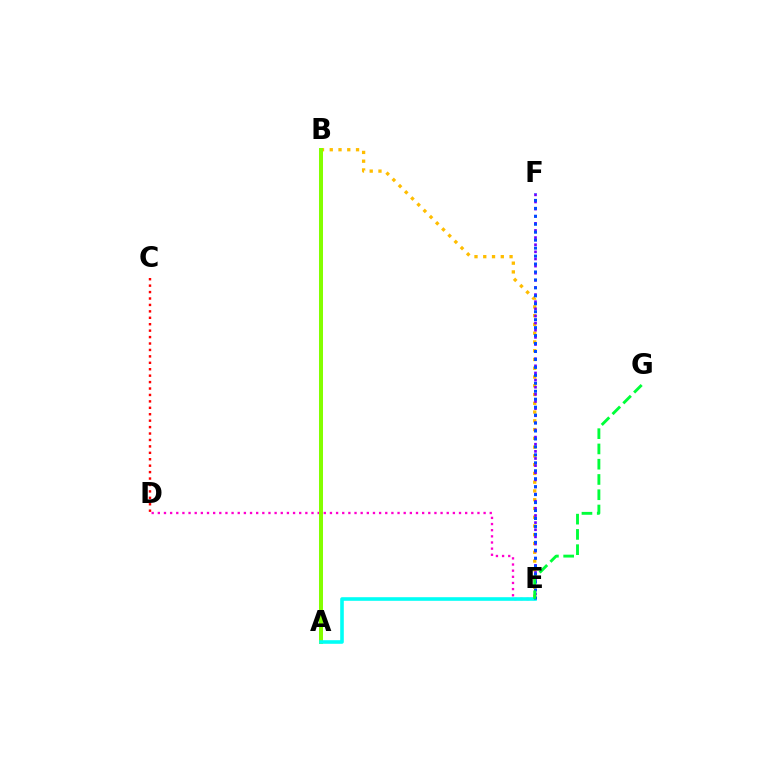{('D', 'E'): [{'color': '#ff00cf', 'line_style': 'dotted', 'thickness': 1.67}], ('B', 'E'): [{'color': '#ffbd00', 'line_style': 'dotted', 'thickness': 2.38}], ('A', 'B'): [{'color': '#84ff00', 'line_style': 'solid', 'thickness': 2.88}], ('A', 'E'): [{'color': '#00fff6', 'line_style': 'solid', 'thickness': 2.59}], ('E', 'F'): [{'color': '#7200ff', 'line_style': 'dotted', 'thickness': 1.94}, {'color': '#004bff', 'line_style': 'dotted', 'thickness': 2.16}], ('E', 'G'): [{'color': '#00ff39', 'line_style': 'dashed', 'thickness': 2.07}], ('C', 'D'): [{'color': '#ff0000', 'line_style': 'dotted', 'thickness': 1.75}]}